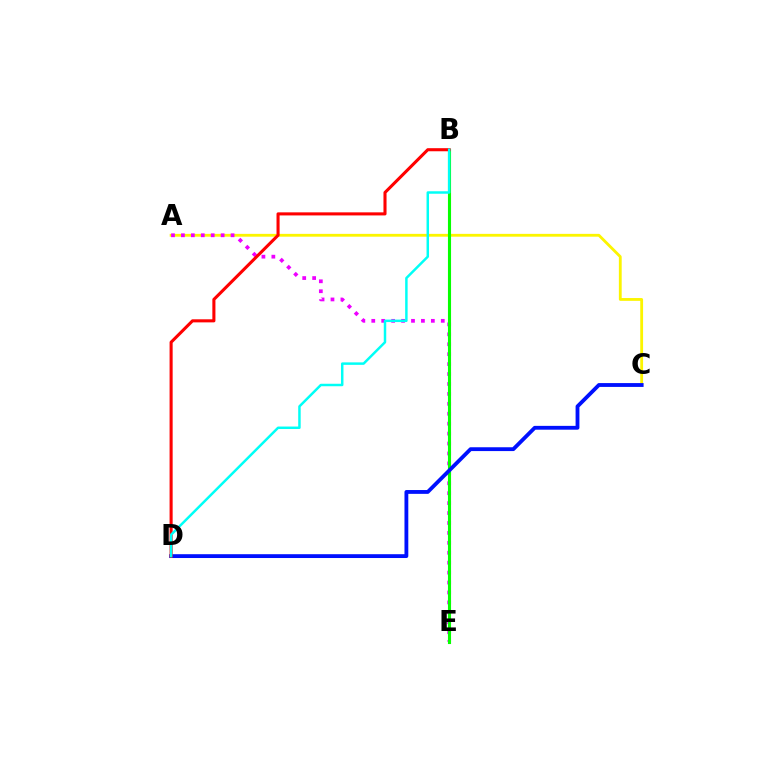{('A', 'C'): [{'color': '#fcf500', 'line_style': 'solid', 'thickness': 2.03}], ('A', 'E'): [{'color': '#ee00ff', 'line_style': 'dotted', 'thickness': 2.7}], ('B', 'E'): [{'color': '#08ff00', 'line_style': 'solid', 'thickness': 2.23}], ('C', 'D'): [{'color': '#0010ff', 'line_style': 'solid', 'thickness': 2.75}], ('B', 'D'): [{'color': '#ff0000', 'line_style': 'solid', 'thickness': 2.22}, {'color': '#00fff6', 'line_style': 'solid', 'thickness': 1.78}]}